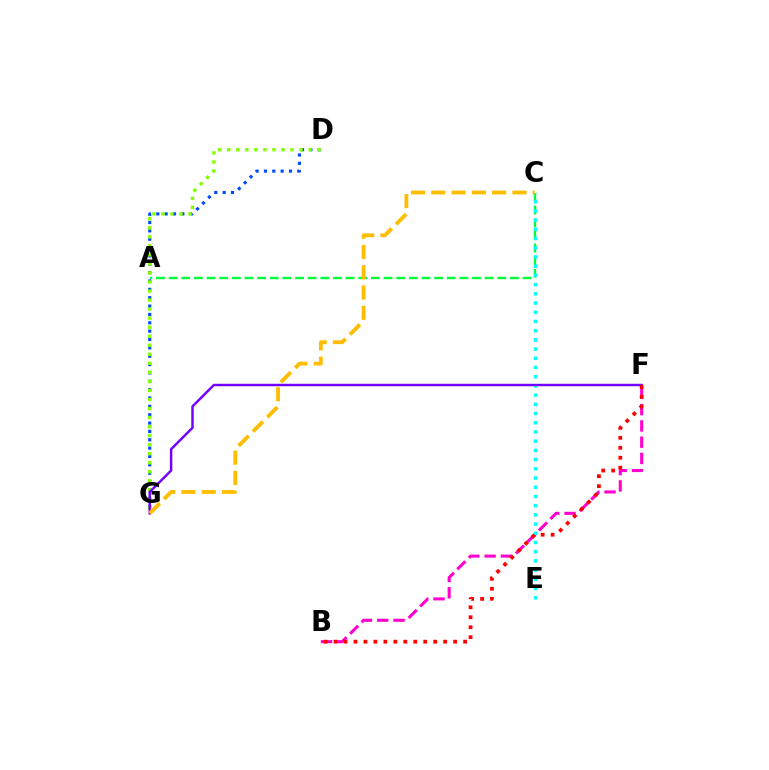{('A', 'C'): [{'color': '#00ff39', 'line_style': 'dashed', 'thickness': 1.72}], ('D', 'G'): [{'color': '#004bff', 'line_style': 'dotted', 'thickness': 2.27}, {'color': '#84ff00', 'line_style': 'dotted', 'thickness': 2.46}], ('B', 'F'): [{'color': '#ff00cf', 'line_style': 'dashed', 'thickness': 2.21}, {'color': '#ff0000', 'line_style': 'dotted', 'thickness': 2.71}], ('C', 'E'): [{'color': '#00fff6', 'line_style': 'dotted', 'thickness': 2.5}], ('F', 'G'): [{'color': '#7200ff', 'line_style': 'solid', 'thickness': 1.76}], ('C', 'G'): [{'color': '#ffbd00', 'line_style': 'dashed', 'thickness': 2.75}]}